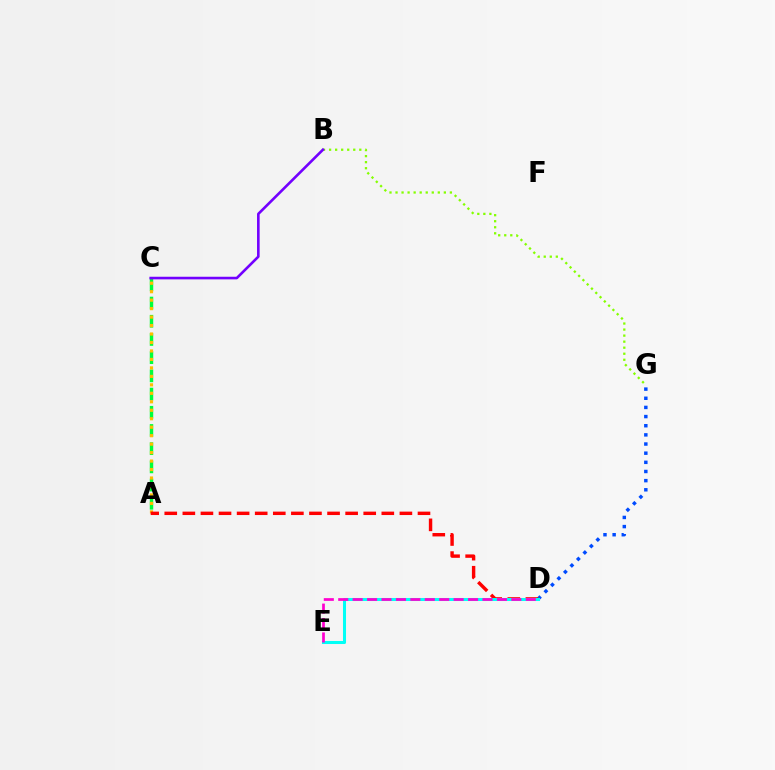{('B', 'G'): [{'color': '#84ff00', 'line_style': 'dotted', 'thickness': 1.64}], ('D', 'G'): [{'color': '#004bff', 'line_style': 'dotted', 'thickness': 2.49}], ('A', 'C'): [{'color': '#00ff39', 'line_style': 'dashed', 'thickness': 2.47}, {'color': '#ffbd00', 'line_style': 'dotted', 'thickness': 2.3}], ('B', 'C'): [{'color': '#7200ff', 'line_style': 'solid', 'thickness': 1.88}], ('A', 'D'): [{'color': '#ff0000', 'line_style': 'dashed', 'thickness': 2.46}], ('D', 'E'): [{'color': '#00fff6', 'line_style': 'solid', 'thickness': 2.19}, {'color': '#ff00cf', 'line_style': 'dashed', 'thickness': 1.96}]}